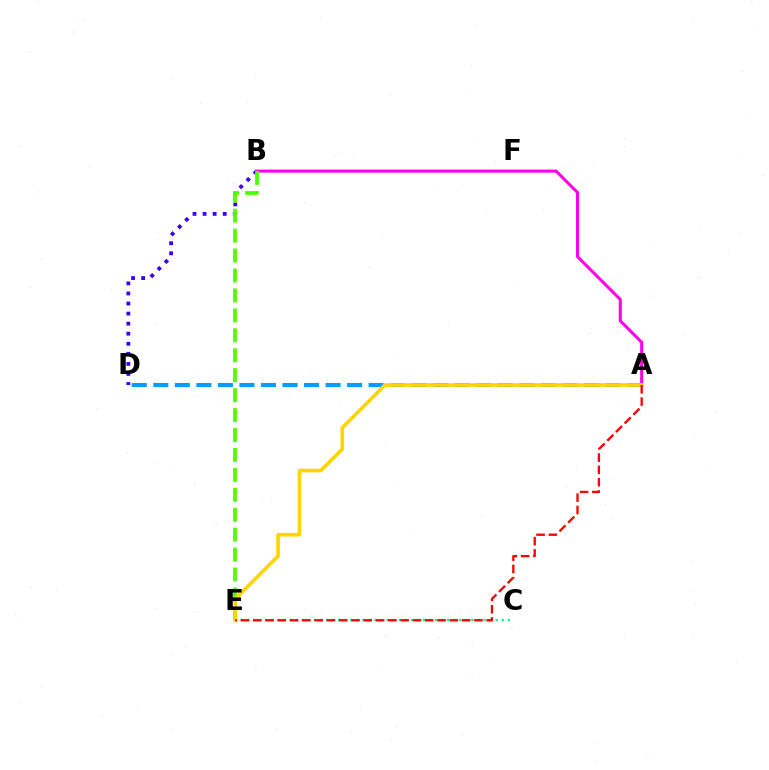{('C', 'E'): [{'color': '#00ff86', 'line_style': 'dotted', 'thickness': 1.65}], ('B', 'D'): [{'color': '#3700ff', 'line_style': 'dotted', 'thickness': 2.73}], ('A', 'B'): [{'color': '#ff00ed', 'line_style': 'solid', 'thickness': 2.19}], ('A', 'D'): [{'color': '#009eff', 'line_style': 'dashed', 'thickness': 2.92}], ('B', 'E'): [{'color': '#4fff00', 'line_style': 'dashed', 'thickness': 2.71}], ('A', 'E'): [{'color': '#ffd500', 'line_style': 'solid', 'thickness': 2.63}, {'color': '#ff0000', 'line_style': 'dashed', 'thickness': 1.67}]}